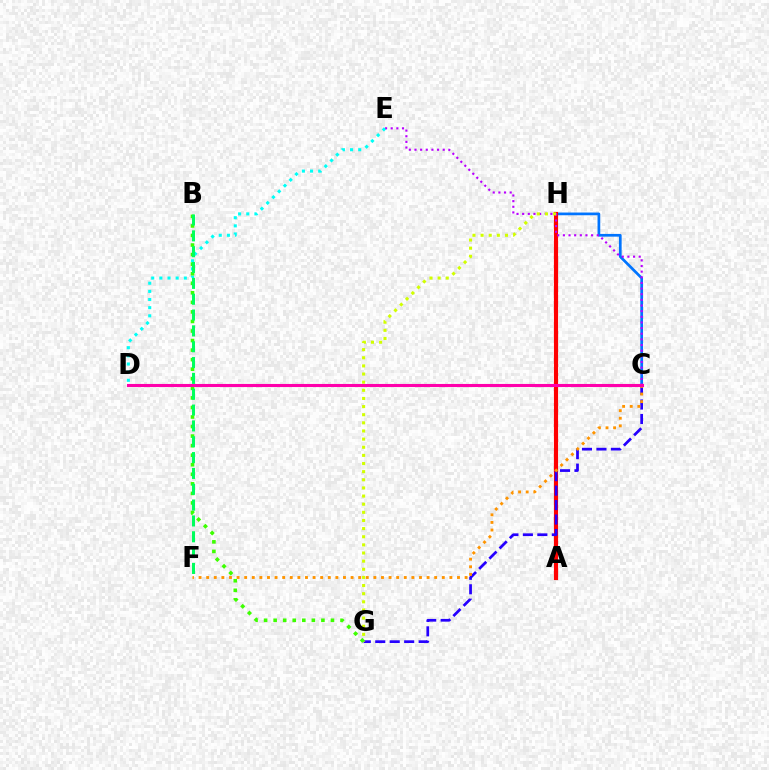{('C', 'H'): [{'color': '#0074ff', 'line_style': 'solid', 'thickness': 1.96}], ('A', 'H'): [{'color': '#ff0000', 'line_style': 'solid', 'thickness': 2.98}], ('C', 'E'): [{'color': '#b900ff', 'line_style': 'dotted', 'thickness': 1.53}], ('D', 'E'): [{'color': '#00fff6', 'line_style': 'dotted', 'thickness': 2.21}], ('C', 'G'): [{'color': '#2500ff', 'line_style': 'dashed', 'thickness': 1.97}], ('C', 'F'): [{'color': '#ff9400', 'line_style': 'dotted', 'thickness': 2.06}], ('G', 'H'): [{'color': '#d1ff00', 'line_style': 'dotted', 'thickness': 2.21}], ('B', 'G'): [{'color': '#3dff00', 'line_style': 'dotted', 'thickness': 2.6}], ('C', 'D'): [{'color': '#ff00ac', 'line_style': 'solid', 'thickness': 2.22}], ('B', 'F'): [{'color': '#00ff5c', 'line_style': 'dashed', 'thickness': 2.15}]}